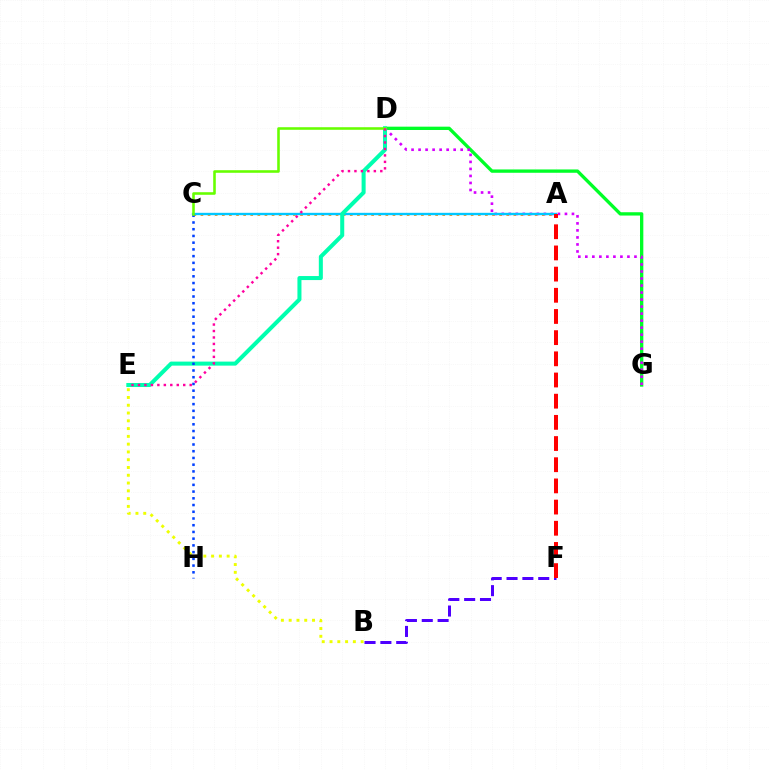{('B', 'E'): [{'color': '#eeff00', 'line_style': 'dotted', 'thickness': 2.11}], ('B', 'F'): [{'color': '#4f00ff', 'line_style': 'dashed', 'thickness': 2.15}], ('D', 'G'): [{'color': '#00ff27', 'line_style': 'solid', 'thickness': 2.39}, {'color': '#d600ff', 'line_style': 'dotted', 'thickness': 1.91}], ('A', 'C'): [{'color': '#ff8800', 'line_style': 'dotted', 'thickness': 1.93}, {'color': '#00c7ff', 'line_style': 'solid', 'thickness': 1.7}], ('D', 'E'): [{'color': '#00ffaf', 'line_style': 'solid', 'thickness': 2.9}, {'color': '#ff00a0', 'line_style': 'dotted', 'thickness': 1.76}], ('C', 'H'): [{'color': '#003fff', 'line_style': 'dotted', 'thickness': 1.83}], ('C', 'D'): [{'color': '#66ff00', 'line_style': 'solid', 'thickness': 1.86}], ('A', 'F'): [{'color': '#ff0000', 'line_style': 'dashed', 'thickness': 2.88}]}